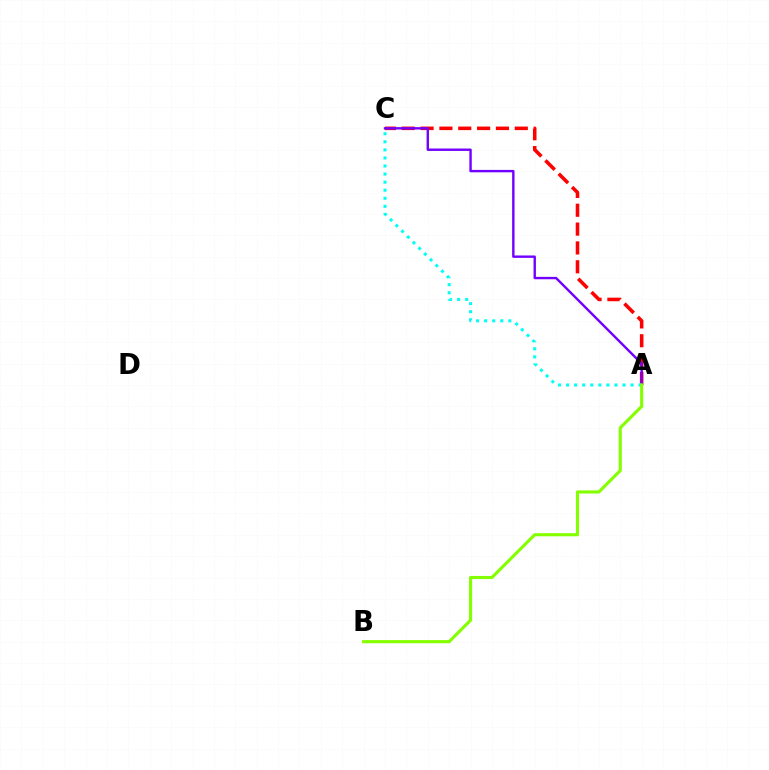{('A', 'C'): [{'color': '#ff0000', 'line_style': 'dashed', 'thickness': 2.56}, {'color': '#7200ff', 'line_style': 'solid', 'thickness': 1.73}, {'color': '#00fff6', 'line_style': 'dotted', 'thickness': 2.19}], ('A', 'B'): [{'color': '#84ff00', 'line_style': 'solid', 'thickness': 2.24}]}